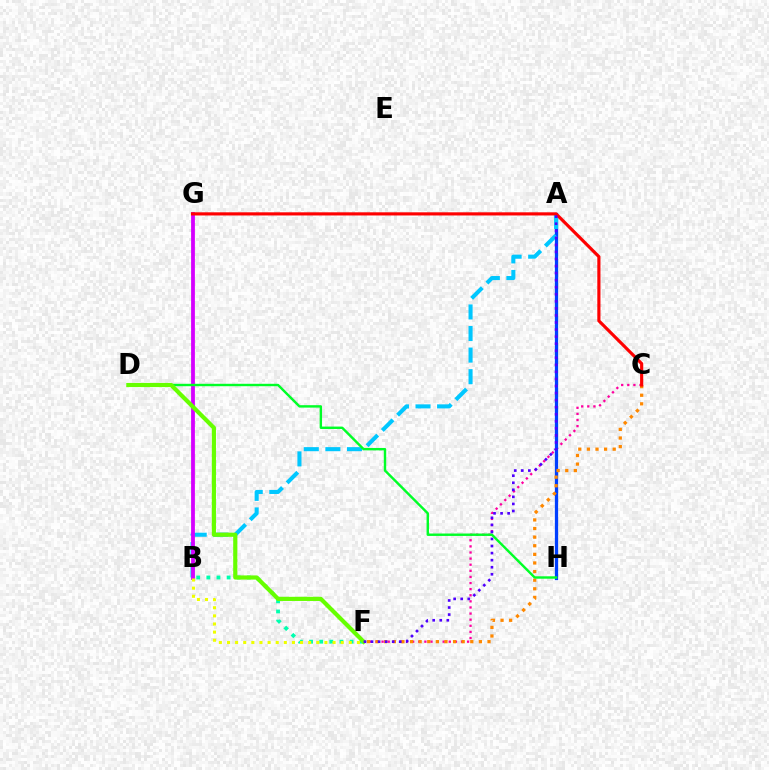{('C', 'F'): [{'color': '#ff00a0', 'line_style': 'dotted', 'thickness': 1.66}, {'color': '#ff8800', 'line_style': 'dotted', 'thickness': 2.34}], ('A', 'H'): [{'color': '#003fff', 'line_style': 'solid', 'thickness': 2.35}], ('A', 'B'): [{'color': '#00c7ff', 'line_style': 'dashed', 'thickness': 2.93}], ('B', 'G'): [{'color': '#d600ff', 'line_style': 'solid', 'thickness': 2.73}], ('B', 'F'): [{'color': '#00ffaf', 'line_style': 'dotted', 'thickness': 2.75}, {'color': '#eeff00', 'line_style': 'dotted', 'thickness': 2.21}], ('D', 'H'): [{'color': '#00ff27', 'line_style': 'solid', 'thickness': 1.74}], ('C', 'G'): [{'color': '#ff0000', 'line_style': 'solid', 'thickness': 2.27}], ('D', 'F'): [{'color': '#66ff00', 'line_style': 'solid', 'thickness': 3.0}], ('A', 'F'): [{'color': '#4f00ff', 'line_style': 'dotted', 'thickness': 1.92}]}